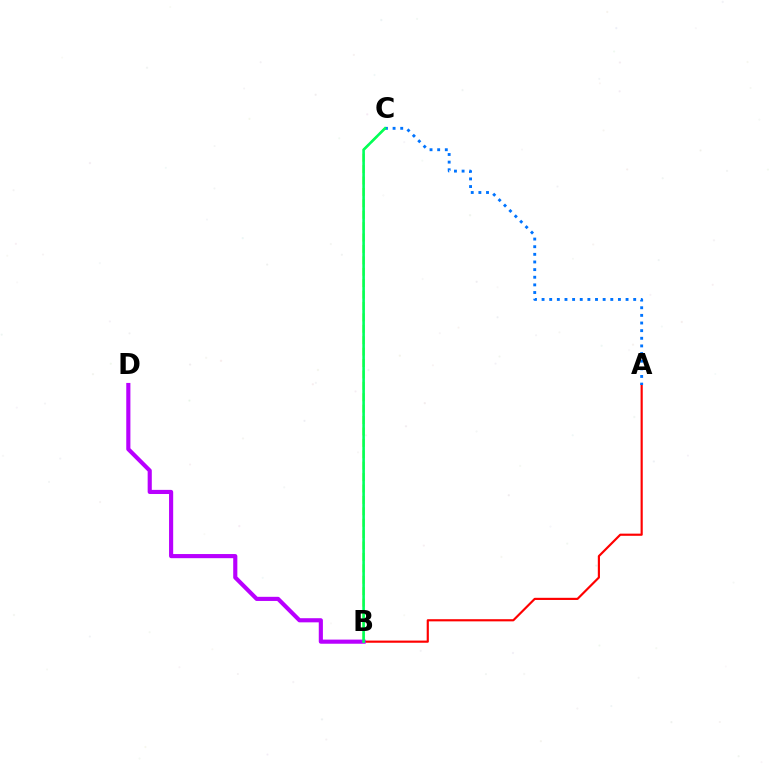{('B', 'C'): [{'color': '#d1ff00', 'line_style': 'dashed', 'thickness': 1.55}, {'color': '#00ff5c', 'line_style': 'solid', 'thickness': 1.87}], ('A', 'B'): [{'color': '#ff0000', 'line_style': 'solid', 'thickness': 1.56}], ('B', 'D'): [{'color': '#b900ff', 'line_style': 'solid', 'thickness': 2.98}], ('A', 'C'): [{'color': '#0074ff', 'line_style': 'dotted', 'thickness': 2.07}]}